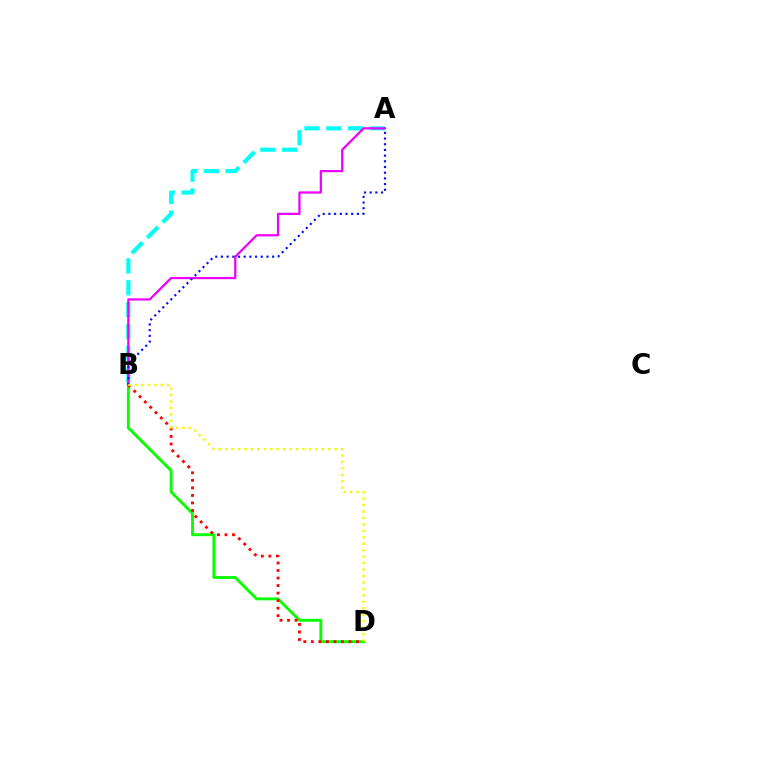{('A', 'B'): [{'color': '#00fff6', 'line_style': 'dashed', 'thickness': 2.96}, {'color': '#ee00ff', 'line_style': 'solid', 'thickness': 1.61}, {'color': '#0010ff', 'line_style': 'dotted', 'thickness': 1.55}], ('B', 'D'): [{'color': '#08ff00', 'line_style': 'solid', 'thickness': 2.07}, {'color': '#ff0000', 'line_style': 'dotted', 'thickness': 2.05}, {'color': '#fcf500', 'line_style': 'dotted', 'thickness': 1.75}]}